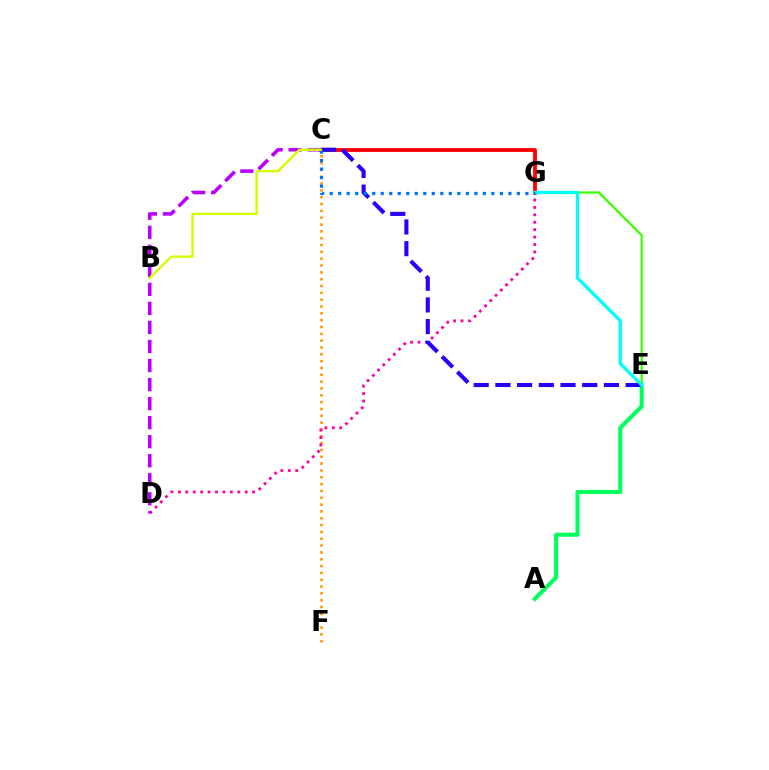{('C', 'G'): [{'color': '#ff0000', 'line_style': 'solid', 'thickness': 2.75}, {'color': '#0074ff', 'line_style': 'dotted', 'thickness': 2.31}], ('E', 'G'): [{'color': '#3dff00', 'line_style': 'solid', 'thickness': 1.63}, {'color': '#00fff6', 'line_style': 'solid', 'thickness': 2.37}], ('C', 'F'): [{'color': '#ff9400', 'line_style': 'dotted', 'thickness': 1.86}], ('D', 'G'): [{'color': '#ff00ac', 'line_style': 'dotted', 'thickness': 2.02}], ('A', 'E'): [{'color': '#00ff5c', 'line_style': 'solid', 'thickness': 2.93}], ('C', 'D'): [{'color': '#b900ff', 'line_style': 'dashed', 'thickness': 2.59}], ('C', 'E'): [{'color': '#2500ff', 'line_style': 'dashed', 'thickness': 2.95}], ('B', 'C'): [{'color': '#d1ff00', 'line_style': 'solid', 'thickness': 1.73}]}